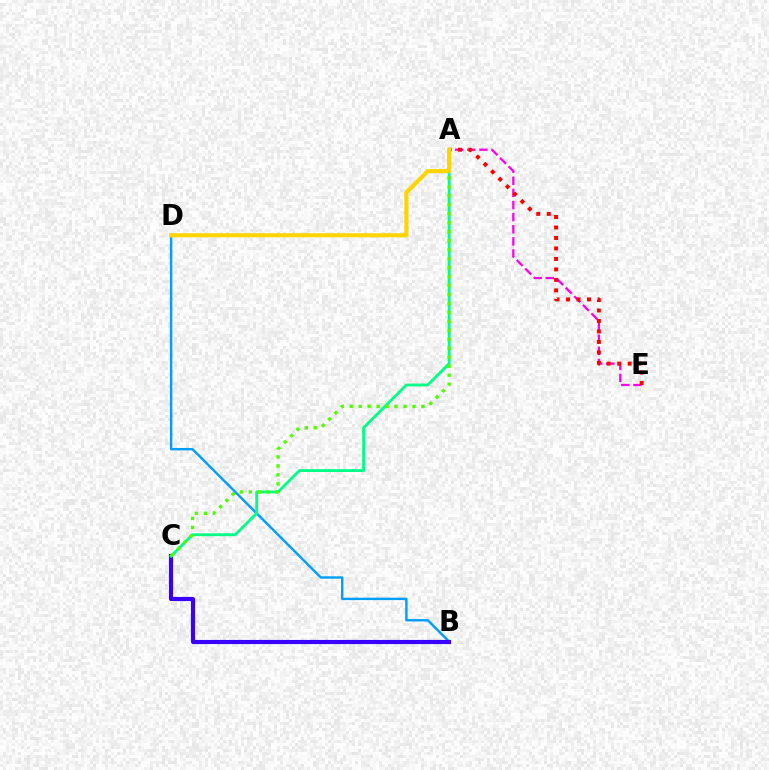{('B', 'D'): [{'color': '#009eff', 'line_style': 'solid', 'thickness': 1.73}], ('B', 'C'): [{'color': '#3700ff', 'line_style': 'solid', 'thickness': 2.97}], ('A', 'C'): [{'color': '#00ff86', 'line_style': 'solid', 'thickness': 2.04}, {'color': '#4fff00', 'line_style': 'dotted', 'thickness': 2.44}], ('A', 'E'): [{'color': '#ff00ed', 'line_style': 'dashed', 'thickness': 1.65}, {'color': '#ff0000', 'line_style': 'dotted', 'thickness': 2.85}], ('A', 'D'): [{'color': '#ffd500', 'line_style': 'solid', 'thickness': 2.97}]}